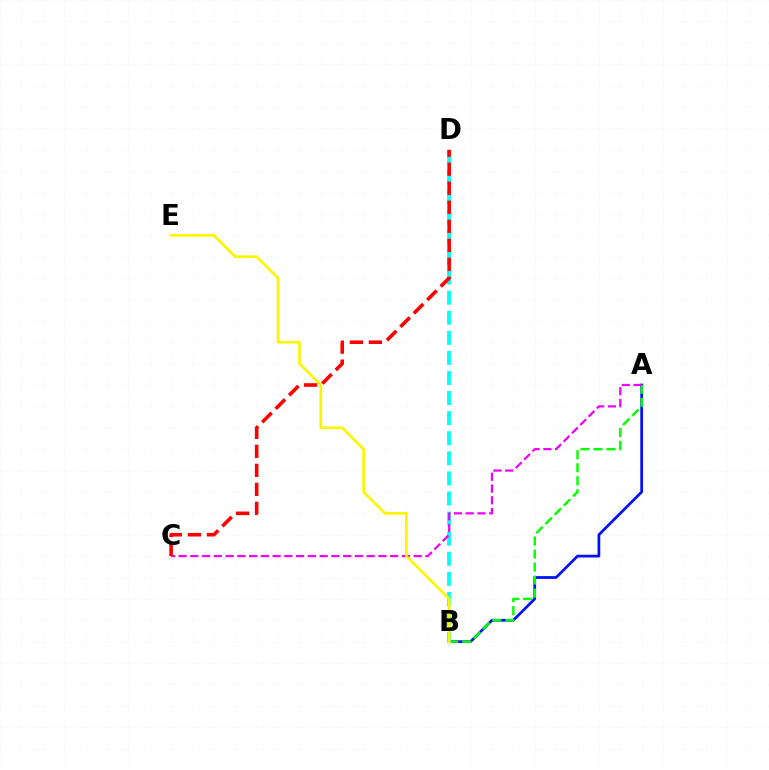{('A', 'B'): [{'color': '#0010ff', 'line_style': 'solid', 'thickness': 1.98}, {'color': '#08ff00', 'line_style': 'dashed', 'thickness': 1.77}], ('B', 'D'): [{'color': '#00fff6', 'line_style': 'dashed', 'thickness': 2.73}], ('A', 'C'): [{'color': '#ee00ff', 'line_style': 'dashed', 'thickness': 1.6}], ('B', 'E'): [{'color': '#fcf500', 'line_style': 'solid', 'thickness': 1.93}], ('C', 'D'): [{'color': '#ff0000', 'line_style': 'dashed', 'thickness': 2.58}]}